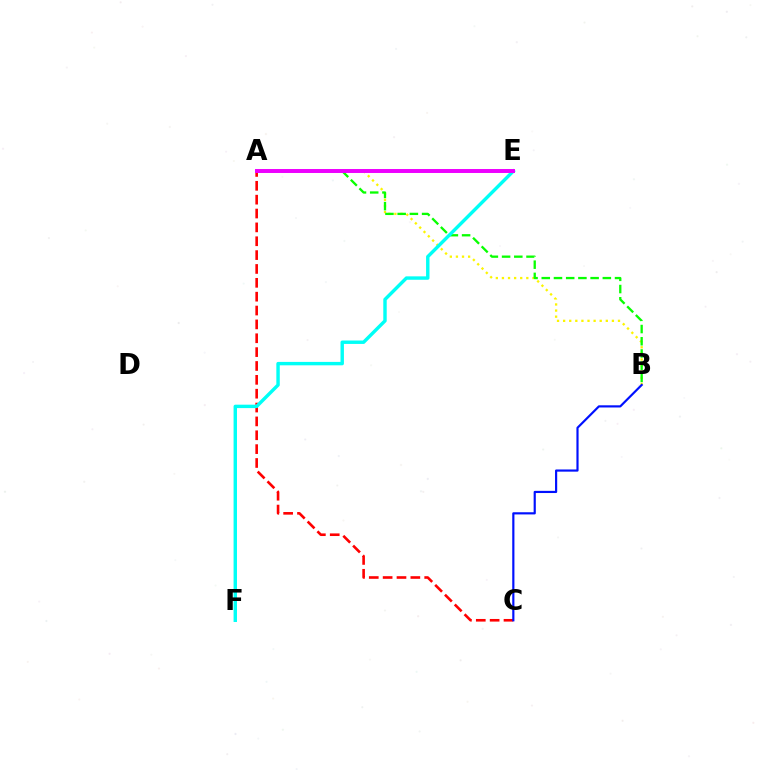{('A', 'C'): [{'color': '#ff0000', 'line_style': 'dashed', 'thickness': 1.88}], ('A', 'B'): [{'color': '#fcf500', 'line_style': 'dotted', 'thickness': 1.66}, {'color': '#08ff00', 'line_style': 'dashed', 'thickness': 1.66}], ('B', 'C'): [{'color': '#0010ff', 'line_style': 'solid', 'thickness': 1.57}], ('E', 'F'): [{'color': '#00fff6', 'line_style': 'solid', 'thickness': 2.46}], ('A', 'E'): [{'color': '#ee00ff', 'line_style': 'solid', 'thickness': 2.85}]}